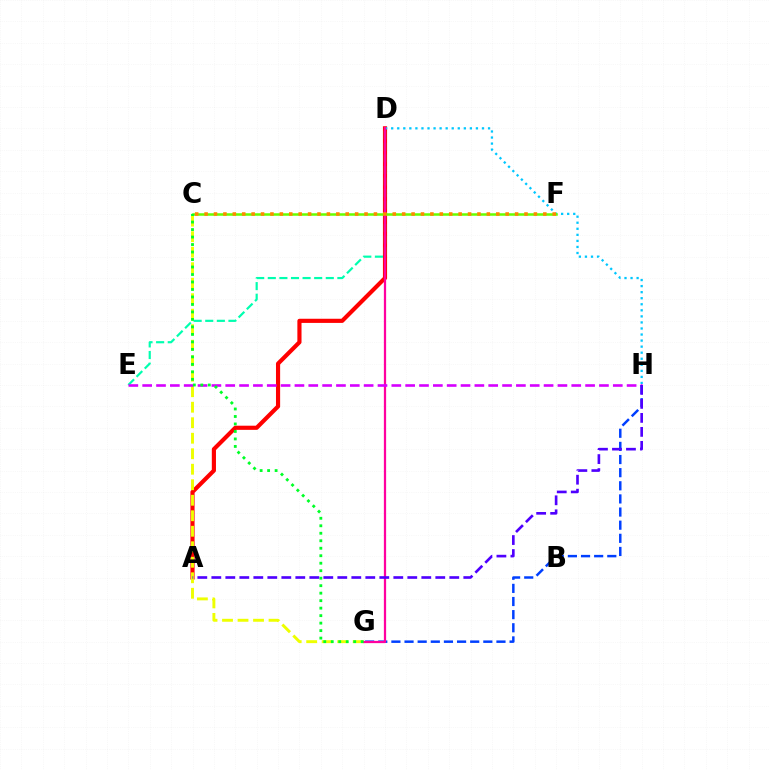{('A', 'D'): [{'color': '#ff0000', 'line_style': 'solid', 'thickness': 2.99}], ('D', 'E'): [{'color': '#00ffaf', 'line_style': 'dashed', 'thickness': 1.58}], ('G', 'H'): [{'color': '#003fff', 'line_style': 'dashed', 'thickness': 1.78}], ('D', 'H'): [{'color': '#00c7ff', 'line_style': 'dotted', 'thickness': 1.64}], ('C', 'G'): [{'color': '#eeff00', 'line_style': 'dashed', 'thickness': 2.11}, {'color': '#00ff27', 'line_style': 'dotted', 'thickness': 2.03}], ('C', 'F'): [{'color': '#66ff00', 'line_style': 'solid', 'thickness': 1.81}, {'color': '#ff8800', 'line_style': 'dotted', 'thickness': 2.56}], ('D', 'G'): [{'color': '#ff00a0', 'line_style': 'solid', 'thickness': 1.62}], ('E', 'H'): [{'color': '#d600ff', 'line_style': 'dashed', 'thickness': 1.88}], ('A', 'H'): [{'color': '#4f00ff', 'line_style': 'dashed', 'thickness': 1.9}]}